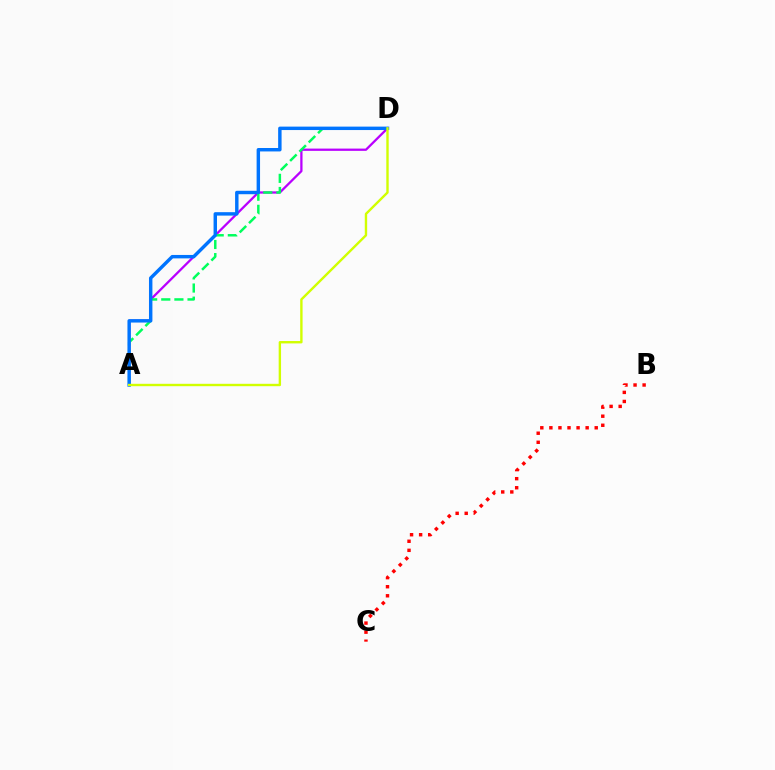{('A', 'D'): [{'color': '#b900ff', 'line_style': 'solid', 'thickness': 1.64}, {'color': '#00ff5c', 'line_style': 'dashed', 'thickness': 1.78}, {'color': '#0074ff', 'line_style': 'solid', 'thickness': 2.47}, {'color': '#d1ff00', 'line_style': 'solid', 'thickness': 1.72}], ('B', 'C'): [{'color': '#ff0000', 'line_style': 'dotted', 'thickness': 2.46}]}